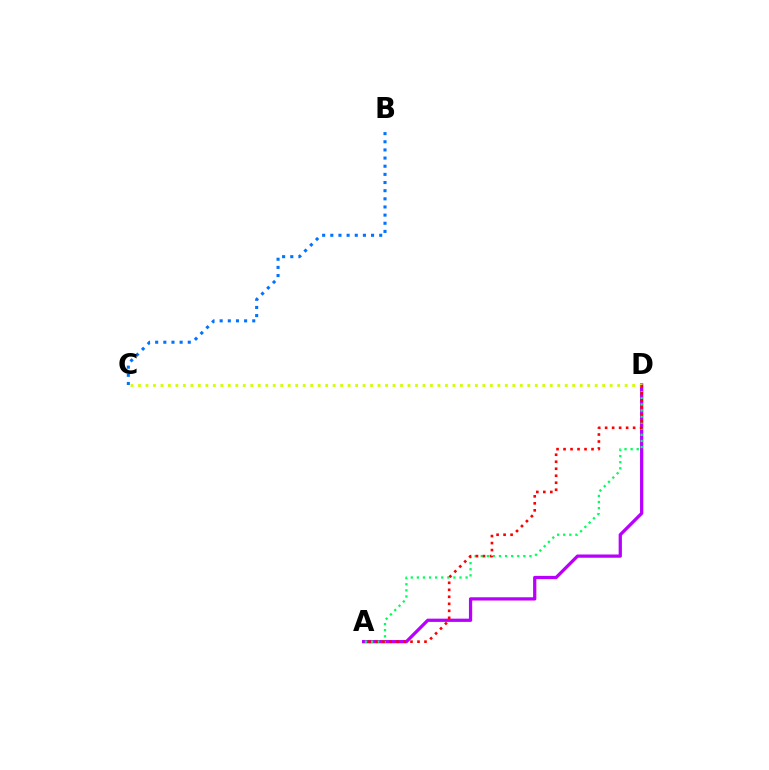{('A', 'D'): [{'color': '#b900ff', 'line_style': 'solid', 'thickness': 2.34}, {'color': '#00ff5c', 'line_style': 'dotted', 'thickness': 1.65}, {'color': '#ff0000', 'line_style': 'dotted', 'thickness': 1.9}], ('B', 'C'): [{'color': '#0074ff', 'line_style': 'dotted', 'thickness': 2.21}], ('C', 'D'): [{'color': '#d1ff00', 'line_style': 'dotted', 'thickness': 2.03}]}